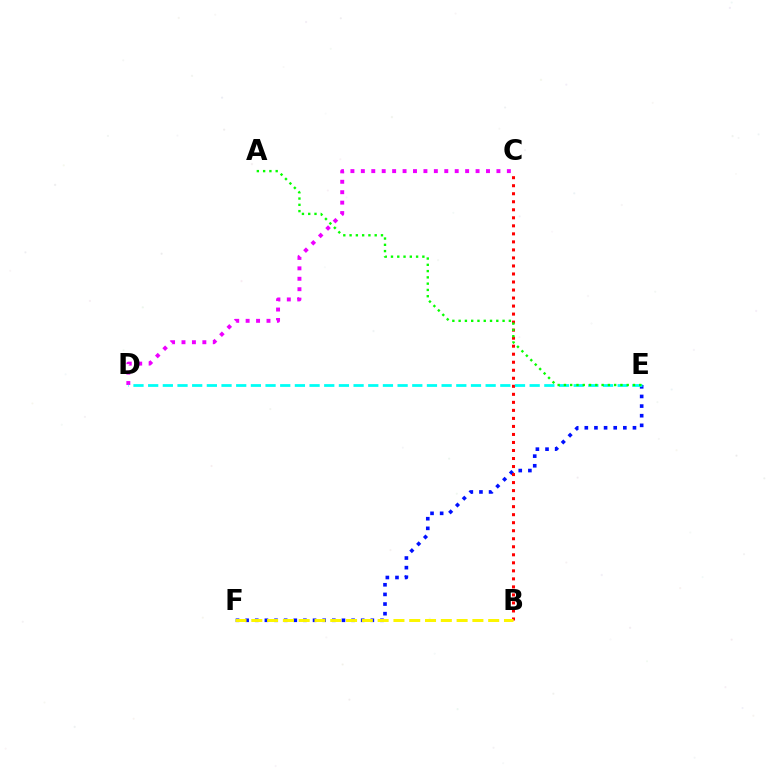{('E', 'F'): [{'color': '#0010ff', 'line_style': 'dotted', 'thickness': 2.62}], ('B', 'C'): [{'color': '#ff0000', 'line_style': 'dotted', 'thickness': 2.18}], ('B', 'F'): [{'color': '#fcf500', 'line_style': 'dashed', 'thickness': 2.15}], ('C', 'D'): [{'color': '#ee00ff', 'line_style': 'dotted', 'thickness': 2.83}], ('D', 'E'): [{'color': '#00fff6', 'line_style': 'dashed', 'thickness': 1.99}], ('A', 'E'): [{'color': '#08ff00', 'line_style': 'dotted', 'thickness': 1.71}]}